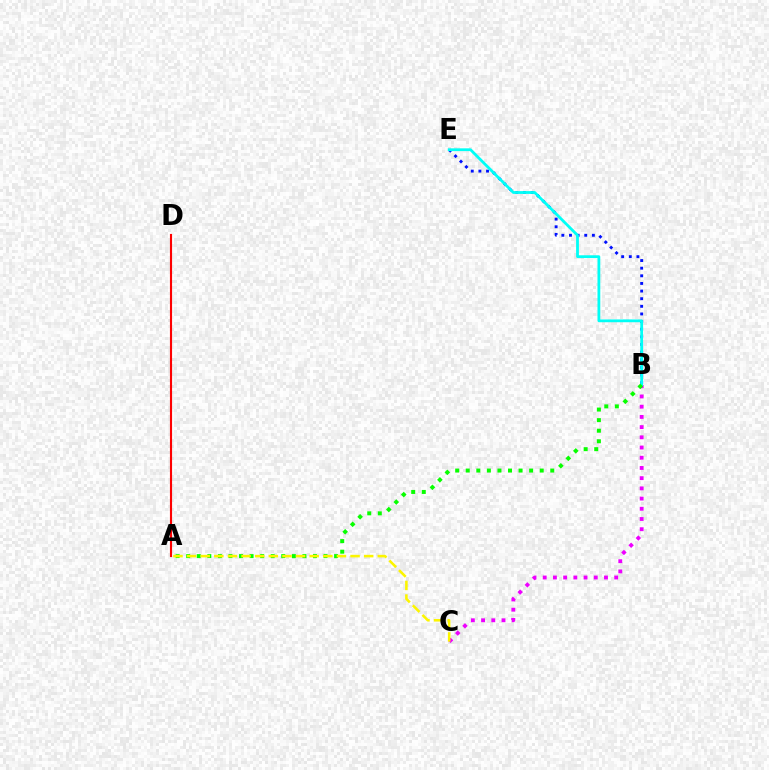{('B', 'C'): [{'color': '#ee00ff', 'line_style': 'dotted', 'thickness': 2.77}], ('B', 'E'): [{'color': '#0010ff', 'line_style': 'dotted', 'thickness': 2.07}, {'color': '#00fff6', 'line_style': 'solid', 'thickness': 2.01}], ('A', 'D'): [{'color': '#ff0000', 'line_style': 'solid', 'thickness': 1.54}], ('A', 'B'): [{'color': '#08ff00', 'line_style': 'dotted', 'thickness': 2.87}], ('A', 'C'): [{'color': '#fcf500', 'line_style': 'dashed', 'thickness': 1.85}]}